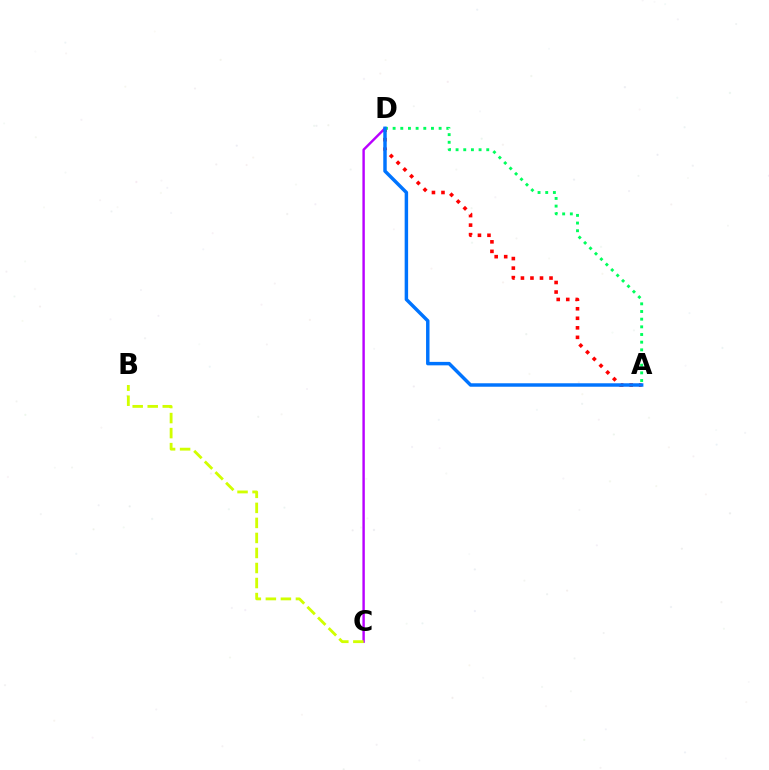{('A', 'D'): [{'color': '#ff0000', 'line_style': 'dotted', 'thickness': 2.59}, {'color': '#00ff5c', 'line_style': 'dotted', 'thickness': 2.08}, {'color': '#0074ff', 'line_style': 'solid', 'thickness': 2.49}], ('C', 'D'): [{'color': '#b900ff', 'line_style': 'solid', 'thickness': 1.74}], ('B', 'C'): [{'color': '#d1ff00', 'line_style': 'dashed', 'thickness': 2.04}]}